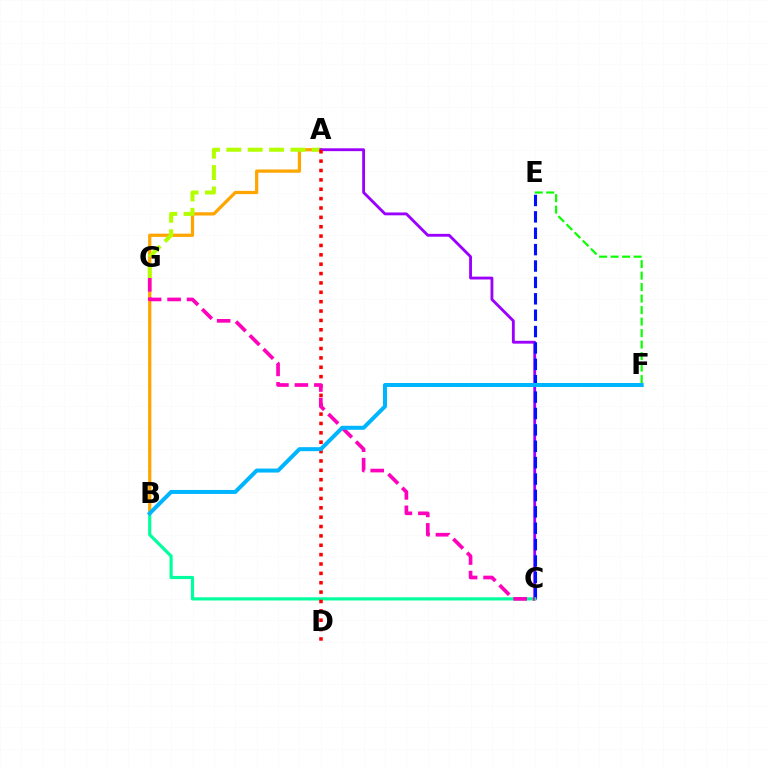{('A', 'B'): [{'color': '#ffa500', 'line_style': 'solid', 'thickness': 2.34}], ('E', 'F'): [{'color': '#08ff00', 'line_style': 'dashed', 'thickness': 1.56}], ('A', 'G'): [{'color': '#b3ff00', 'line_style': 'dashed', 'thickness': 2.9}], ('A', 'C'): [{'color': '#9b00ff', 'line_style': 'solid', 'thickness': 2.05}], ('C', 'E'): [{'color': '#0010ff', 'line_style': 'dashed', 'thickness': 2.23}], ('B', 'C'): [{'color': '#00ff9d', 'line_style': 'solid', 'thickness': 2.29}], ('A', 'D'): [{'color': '#ff0000', 'line_style': 'dotted', 'thickness': 2.55}], ('C', 'G'): [{'color': '#ff00bd', 'line_style': 'dashed', 'thickness': 2.65}], ('B', 'F'): [{'color': '#00b5ff', 'line_style': 'solid', 'thickness': 2.87}]}